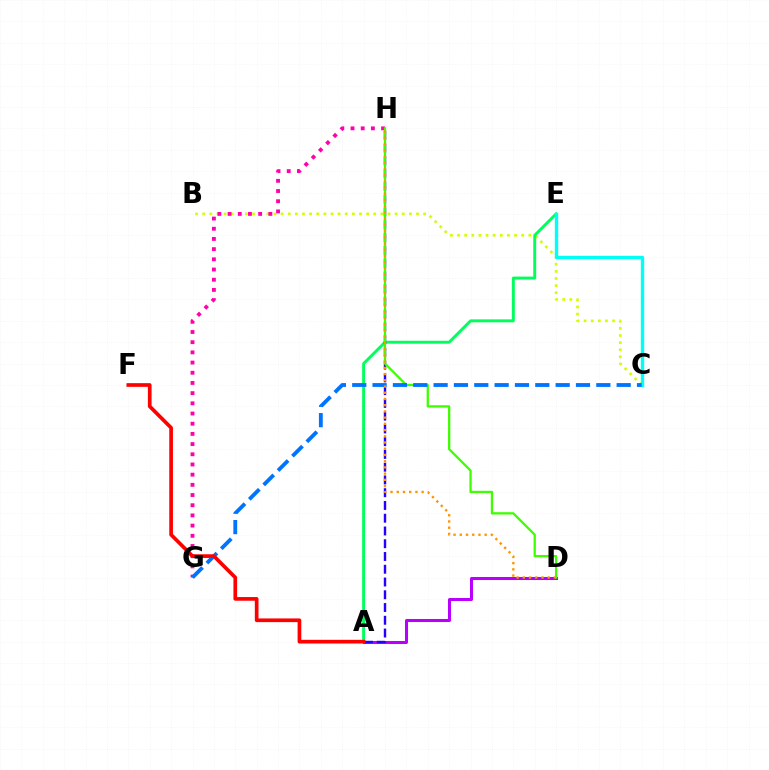{('B', 'C'): [{'color': '#d1ff00', 'line_style': 'dotted', 'thickness': 1.94}], ('A', 'E'): [{'color': '#00ff5c', 'line_style': 'solid', 'thickness': 2.11}], ('C', 'E'): [{'color': '#00fff6', 'line_style': 'solid', 'thickness': 2.44}], ('G', 'H'): [{'color': '#ff00ac', 'line_style': 'dotted', 'thickness': 2.77}], ('A', 'D'): [{'color': '#b900ff', 'line_style': 'solid', 'thickness': 2.18}], ('A', 'H'): [{'color': '#2500ff', 'line_style': 'dashed', 'thickness': 1.73}], ('D', 'H'): [{'color': '#3dff00', 'line_style': 'solid', 'thickness': 1.64}, {'color': '#ff9400', 'line_style': 'dotted', 'thickness': 1.69}], ('C', 'G'): [{'color': '#0074ff', 'line_style': 'dashed', 'thickness': 2.76}], ('A', 'F'): [{'color': '#ff0000', 'line_style': 'solid', 'thickness': 2.66}]}